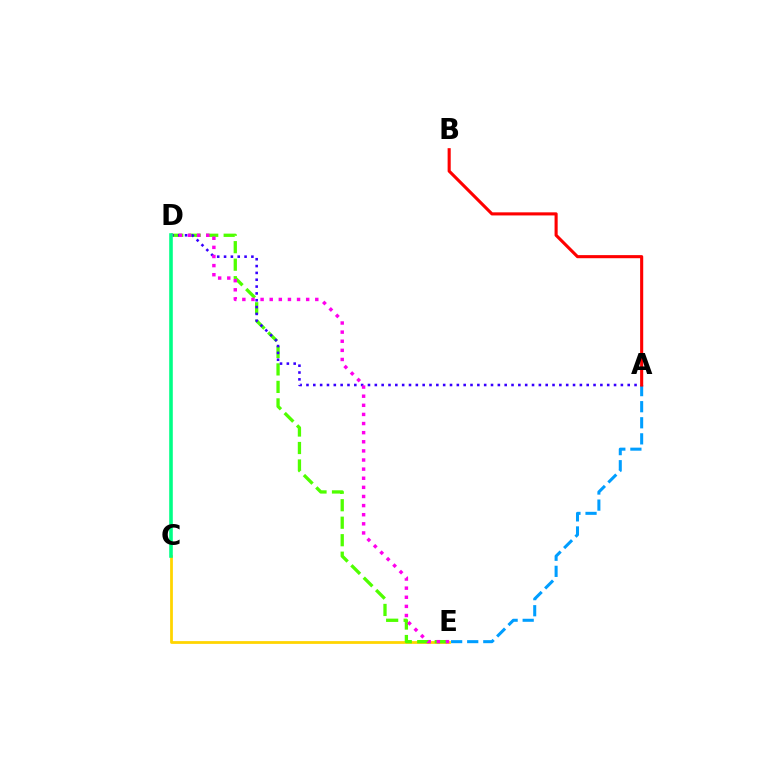{('C', 'E'): [{'color': '#ffd500', 'line_style': 'solid', 'thickness': 1.99}], ('A', 'E'): [{'color': '#009eff', 'line_style': 'dashed', 'thickness': 2.18}], ('D', 'E'): [{'color': '#4fff00', 'line_style': 'dashed', 'thickness': 2.38}, {'color': '#ff00ed', 'line_style': 'dotted', 'thickness': 2.48}], ('A', 'D'): [{'color': '#3700ff', 'line_style': 'dotted', 'thickness': 1.86}], ('C', 'D'): [{'color': '#00ff86', 'line_style': 'solid', 'thickness': 2.58}], ('A', 'B'): [{'color': '#ff0000', 'line_style': 'solid', 'thickness': 2.23}]}